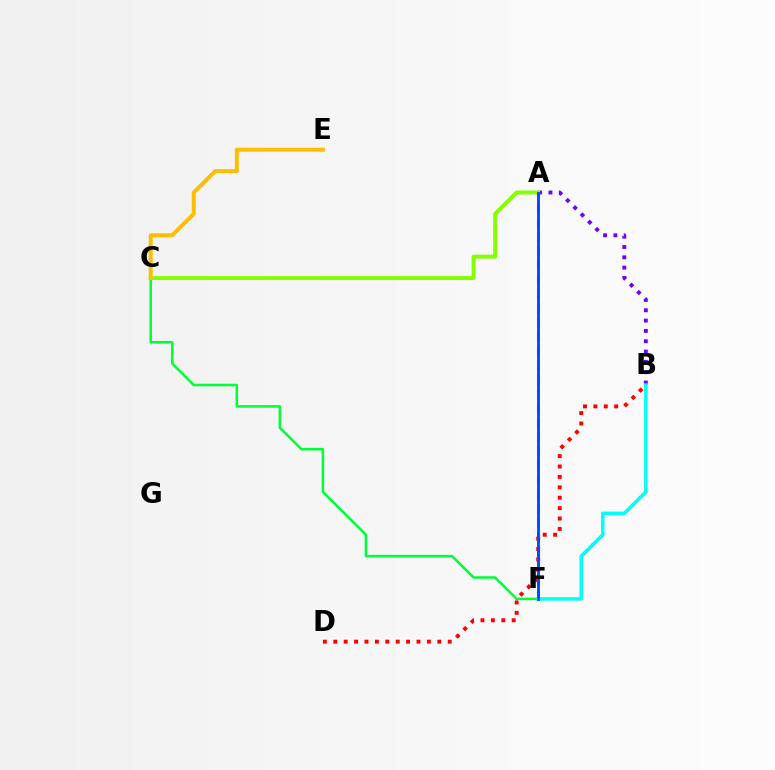{('A', 'B'): [{'color': '#7200ff', 'line_style': 'dotted', 'thickness': 2.8}], ('A', 'F'): [{'color': '#ff00cf', 'line_style': 'dashed', 'thickness': 1.94}, {'color': '#004bff', 'line_style': 'solid', 'thickness': 2.06}], ('C', 'F'): [{'color': '#00ff39', 'line_style': 'solid', 'thickness': 1.83}], ('A', 'C'): [{'color': '#84ff00', 'line_style': 'solid', 'thickness': 2.84}], ('B', 'D'): [{'color': '#ff0000', 'line_style': 'dotted', 'thickness': 2.83}], ('B', 'F'): [{'color': '#00fff6', 'line_style': 'solid', 'thickness': 2.51}], ('C', 'E'): [{'color': '#ffbd00', 'line_style': 'solid', 'thickness': 2.86}]}